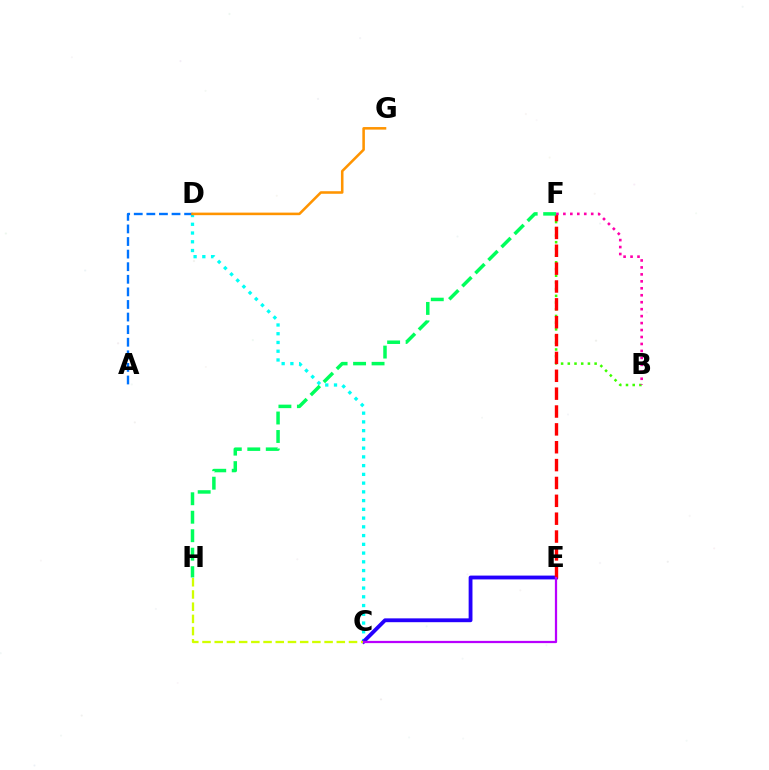{('C', 'D'): [{'color': '#00fff6', 'line_style': 'dotted', 'thickness': 2.38}], ('B', 'F'): [{'color': '#3dff00', 'line_style': 'dotted', 'thickness': 1.82}, {'color': '#ff00ac', 'line_style': 'dotted', 'thickness': 1.89}], ('C', 'E'): [{'color': '#2500ff', 'line_style': 'solid', 'thickness': 2.76}, {'color': '#b900ff', 'line_style': 'solid', 'thickness': 1.62}], ('E', 'F'): [{'color': '#ff0000', 'line_style': 'dashed', 'thickness': 2.43}], ('F', 'H'): [{'color': '#00ff5c', 'line_style': 'dashed', 'thickness': 2.51}], ('C', 'H'): [{'color': '#d1ff00', 'line_style': 'dashed', 'thickness': 1.66}], ('A', 'D'): [{'color': '#0074ff', 'line_style': 'dashed', 'thickness': 1.71}], ('D', 'G'): [{'color': '#ff9400', 'line_style': 'solid', 'thickness': 1.84}]}